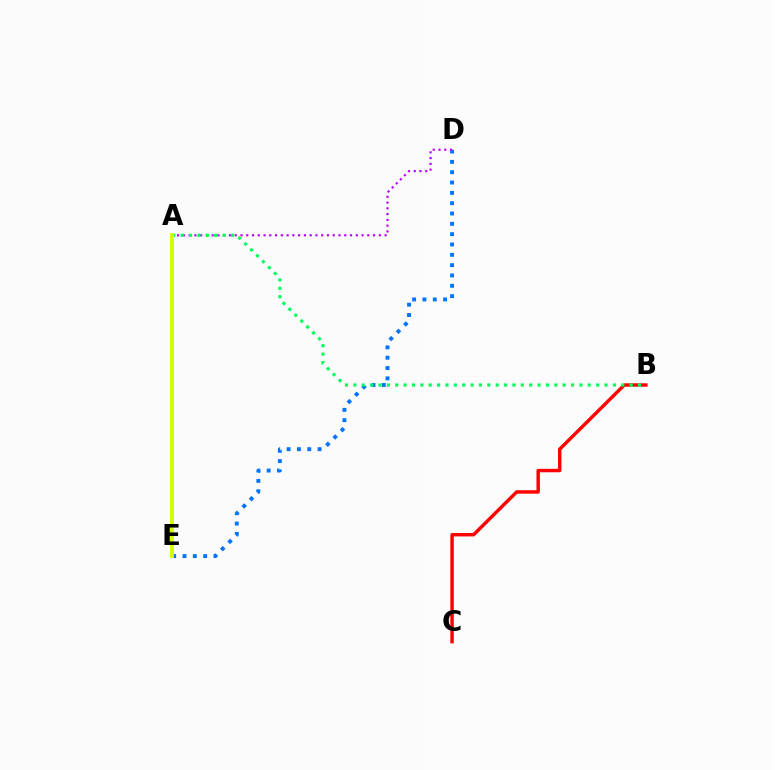{('D', 'E'): [{'color': '#0074ff', 'line_style': 'dotted', 'thickness': 2.81}], ('A', 'D'): [{'color': '#b900ff', 'line_style': 'dotted', 'thickness': 1.57}], ('B', 'C'): [{'color': '#ff0000', 'line_style': 'solid', 'thickness': 2.46}], ('A', 'B'): [{'color': '#00ff5c', 'line_style': 'dotted', 'thickness': 2.27}], ('A', 'E'): [{'color': '#d1ff00', 'line_style': 'solid', 'thickness': 2.83}]}